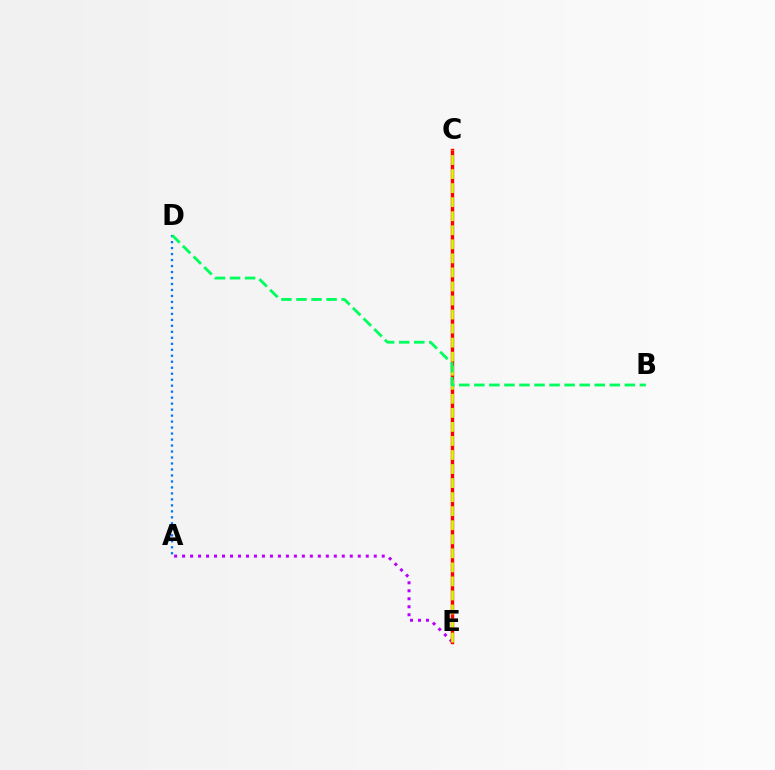{('A', 'D'): [{'color': '#0074ff', 'line_style': 'dotted', 'thickness': 1.63}], ('A', 'E'): [{'color': '#b900ff', 'line_style': 'dotted', 'thickness': 2.17}], ('C', 'E'): [{'color': '#ff0000', 'line_style': 'solid', 'thickness': 2.45}, {'color': '#d1ff00', 'line_style': 'dashed', 'thickness': 1.91}], ('B', 'D'): [{'color': '#00ff5c', 'line_style': 'dashed', 'thickness': 2.04}]}